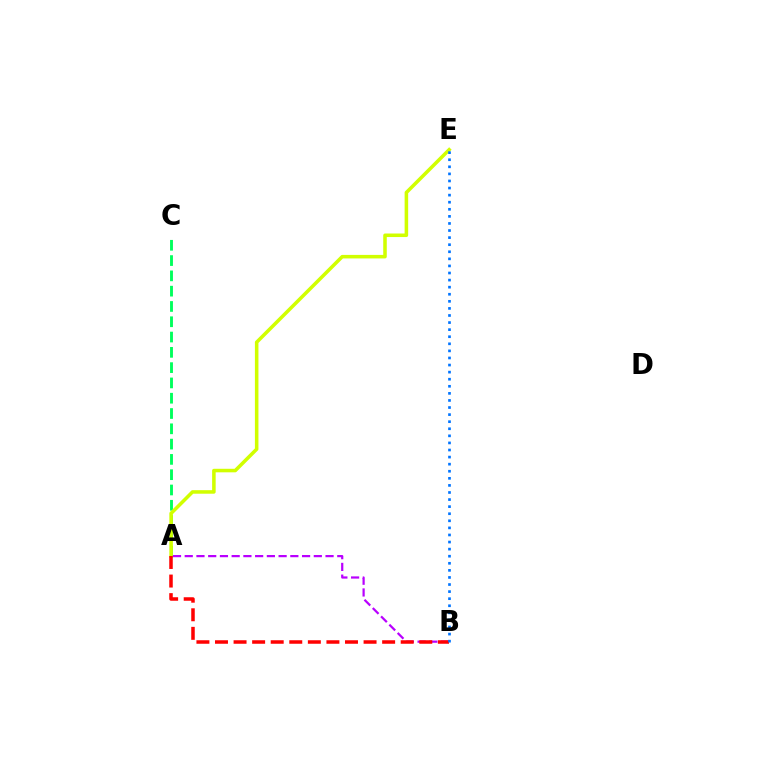{('A', 'C'): [{'color': '#00ff5c', 'line_style': 'dashed', 'thickness': 2.08}], ('A', 'E'): [{'color': '#d1ff00', 'line_style': 'solid', 'thickness': 2.55}], ('A', 'B'): [{'color': '#b900ff', 'line_style': 'dashed', 'thickness': 1.59}, {'color': '#ff0000', 'line_style': 'dashed', 'thickness': 2.52}], ('B', 'E'): [{'color': '#0074ff', 'line_style': 'dotted', 'thickness': 1.92}]}